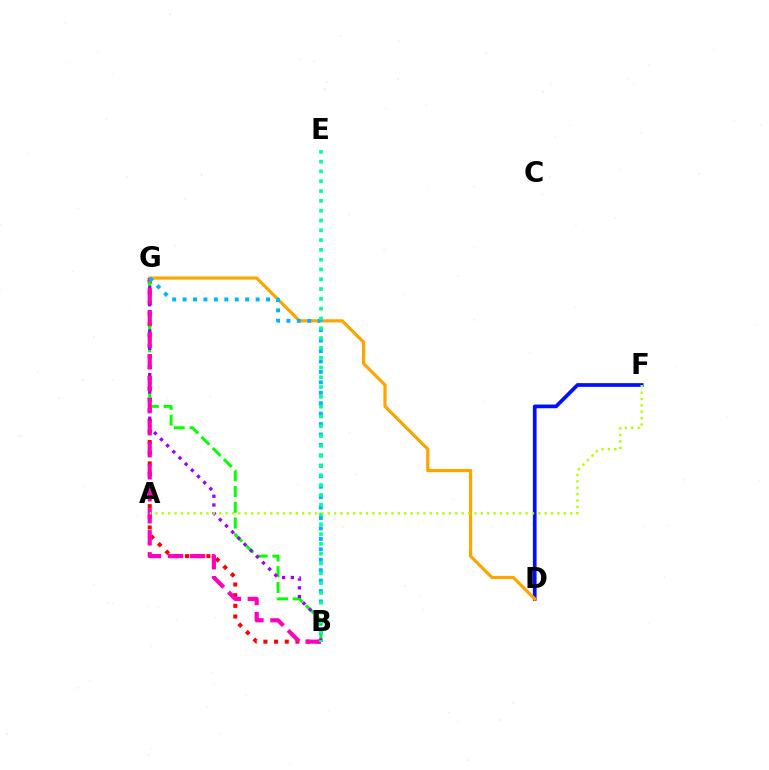{('D', 'F'): [{'color': '#0010ff', 'line_style': 'solid', 'thickness': 2.68}], ('B', 'G'): [{'color': '#ff0000', 'line_style': 'dotted', 'thickness': 2.9}, {'color': '#08ff00', 'line_style': 'dashed', 'thickness': 2.14}, {'color': '#9b00ff', 'line_style': 'dotted', 'thickness': 2.37}, {'color': '#ff00bd', 'line_style': 'dashed', 'thickness': 2.99}, {'color': '#00b5ff', 'line_style': 'dotted', 'thickness': 2.84}], ('D', 'G'): [{'color': '#ffa500', 'line_style': 'solid', 'thickness': 2.31}], ('B', 'E'): [{'color': '#00ff9d', 'line_style': 'dotted', 'thickness': 2.66}], ('A', 'F'): [{'color': '#b3ff00', 'line_style': 'dotted', 'thickness': 1.73}]}